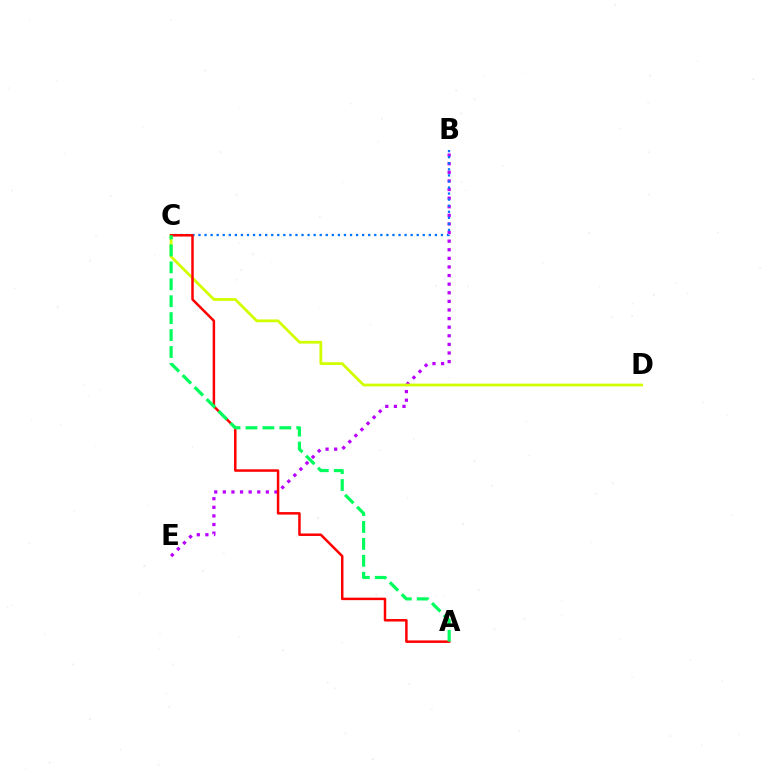{('B', 'E'): [{'color': '#b900ff', 'line_style': 'dotted', 'thickness': 2.34}], ('C', 'D'): [{'color': '#d1ff00', 'line_style': 'solid', 'thickness': 2.0}], ('B', 'C'): [{'color': '#0074ff', 'line_style': 'dotted', 'thickness': 1.65}], ('A', 'C'): [{'color': '#ff0000', 'line_style': 'solid', 'thickness': 1.8}, {'color': '#00ff5c', 'line_style': 'dashed', 'thickness': 2.3}]}